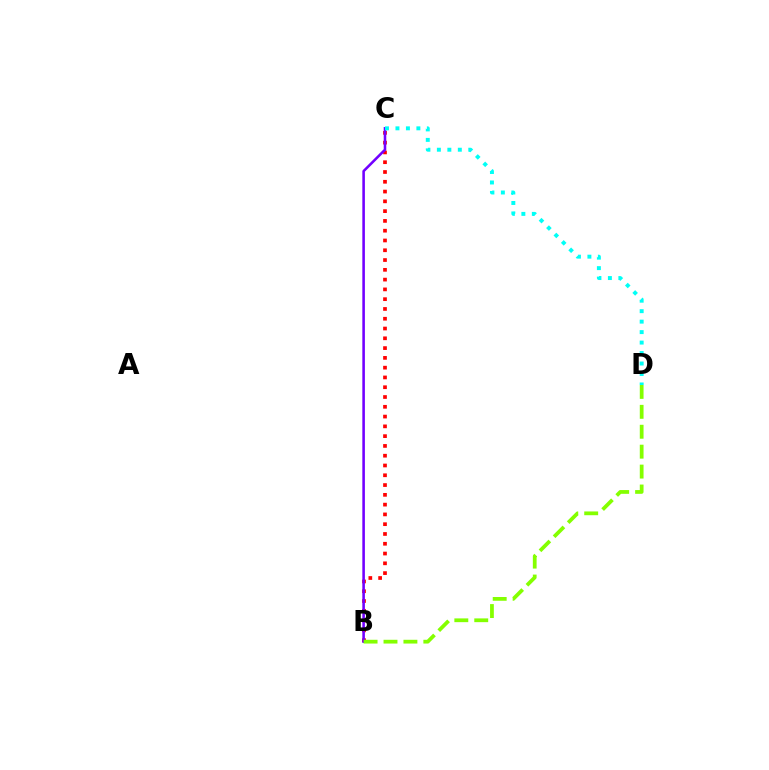{('B', 'C'): [{'color': '#ff0000', 'line_style': 'dotted', 'thickness': 2.66}, {'color': '#7200ff', 'line_style': 'solid', 'thickness': 1.85}], ('B', 'D'): [{'color': '#84ff00', 'line_style': 'dashed', 'thickness': 2.71}], ('C', 'D'): [{'color': '#00fff6', 'line_style': 'dotted', 'thickness': 2.84}]}